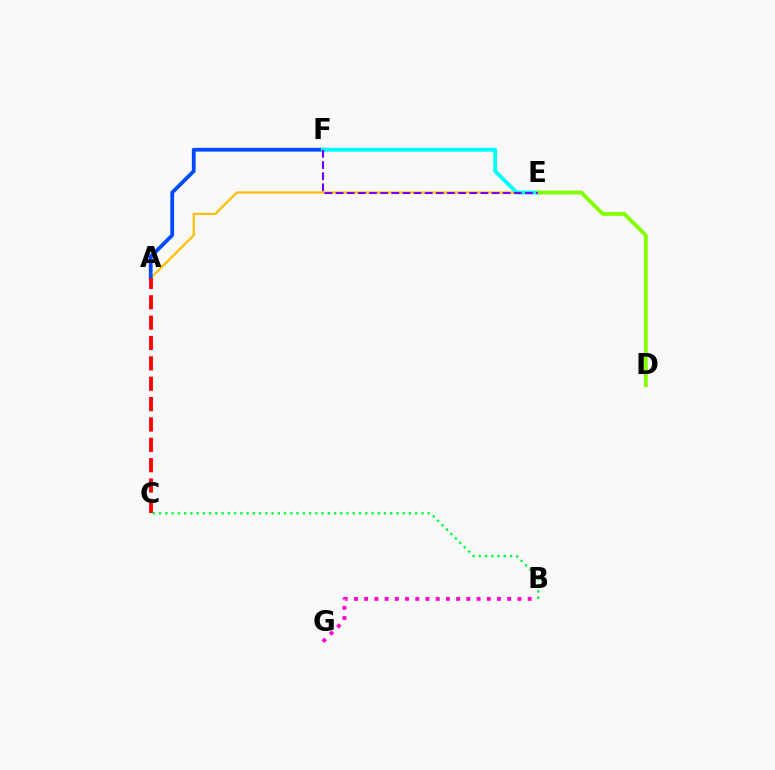{('B', 'C'): [{'color': '#00ff39', 'line_style': 'dotted', 'thickness': 1.7}], ('A', 'E'): [{'color': '#ffbd00', 'line_style': 'solid', 'thickness': 1.56}], ('B', 'G'): [{'color': '#ff00cf', 'line_style': 'dotted', 'thickness': 2.78}], ('A', 'F'): [{'color': '#004bff', 'line_style': 'solid', 'thickness': 2.73}], ('A', 'C'): [{'color': '#ff0000', 'line_style': 'dashed', 'thickness': 2.77}], ('E', 'F'): [{'color': '#00fff6', 'line_style': 'solid', 'thickness': 2.79}, {'color': '#7200ff', 'line_style': 'dashed', 'thickness': 1.51}], ('D', 'E'): [{'color': '#84ff00', 'line_style': 'solid', 'thickness': 2.81}]}